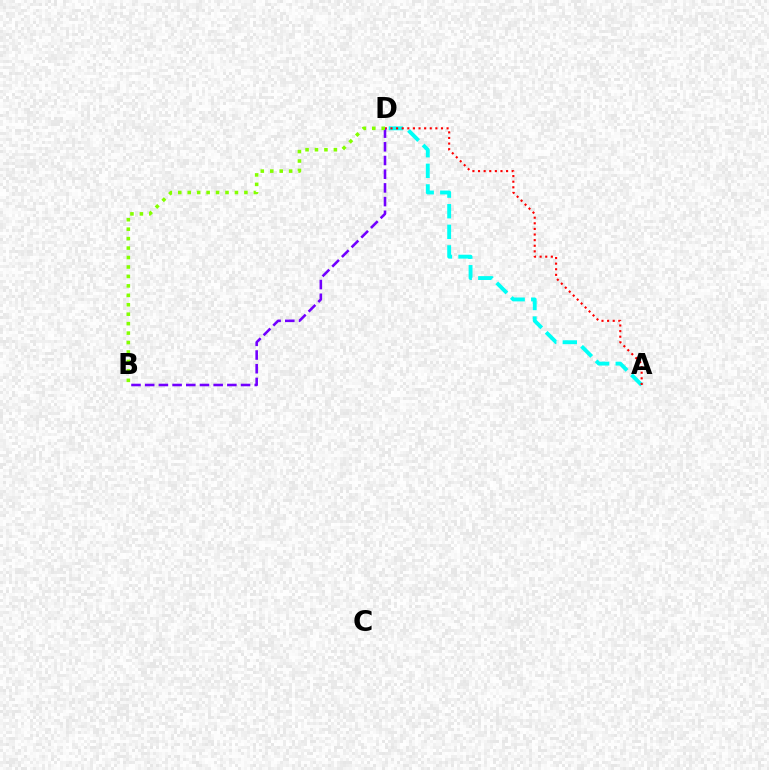{('A', 'D'): [{'color': '#00fff6', 'line_style': 'dashed', 'thickness': 2.8}, {'color': '#ff0000', 'line_style': 'dotted', 'thickness': 1.52}], ('B', 'D'): [{'color': '#7200ff', 'line_style': 'dashed', 'thickness': 1.86}, {'color': '#84ff00', 'line_style': 'dotted', 'thickness': 2.57}]}